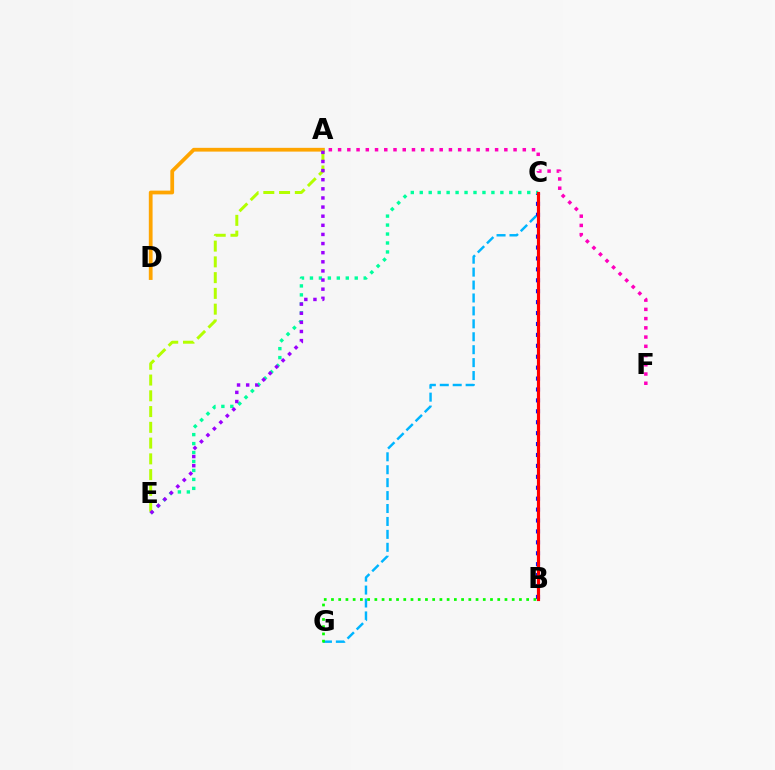{('A', 'F'): [{'color': '#ff00bd', 'line_style': 'dotted', 'thickness': 2.51}], ('B', 'C'): [{'color': '#0010ff', 'line_style': 'dotted', 'thickness': 2.97}, {'color': '#ff0000', 'line_style': 'solid', 'thickness': 2.27}], ('A', 'D'): [{'color': '#ffa500', 'line_style': 'solid', 'thickness': 2.71}], ('C', 'G'): [{'color': '#00b5ff', 'line_style': 'dashed', 'thickness': 1.76}], ('B', 'G'): [{'color': '#08ff00', 'line_style': 'dotted', 'thickness': 1.96}], ('C', 'E'): [{'color': '#00ff9d', 'line_style': 'dotted', 'thickness': 2.43}], ('A', 'E'): [{'color': '#b3ff00', 'line_style': 'dashed', 'thickness': 2.14}, {'color': '#9b00ff', 'line_style': 'dotted', 'thickness': 2.48}]}